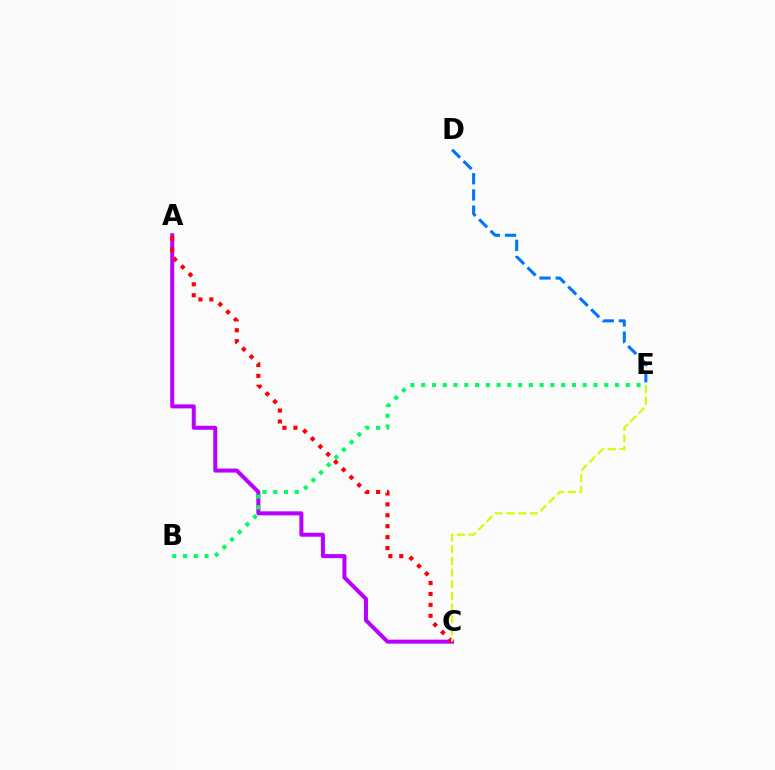{('D', 'E'): [{'color': '#0074ff', 'line_style': 'dashed', 'thickness': 2.2}], ('A', 'C'): [{'color': '#b900ff', 'line_style': 'solid', 'thickness': 2.88}, {'color': '#ff0000', 'line_style': 'dotted', 'thickness': 2.97}], ('B', 'E'): [{'color': '#00ff5c', 'line_style': 'dotted', 'thickness': 2.93}], ('C', 'E'): [{'color': '#d1ff00', 'line_style': 'dashed', 'thickness': 1.59}]}